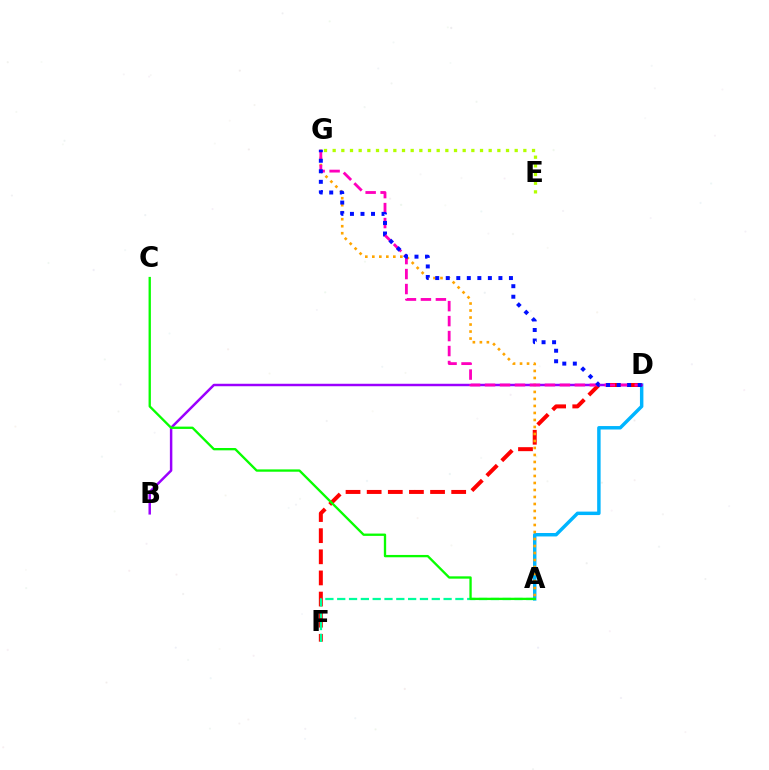{('A', 'D'): [{'color': '#00b5ff', 'line_style': 'solid', 'thickness': 2.49}], ('B', 'D'): [{'color': '#9b00ff', 'line_style': 'solid', 'thickness': 1.78}], ('D', 'F'): [{'color': '#ff0000', 'line_style': 'dashed', 'thickness': 2.87}], ('A', 'F'): [{'color': '#00ff9d', 'line_style': 'dashed', 'thickness': 1.61}], ('A', 'G'): [{'color': '#ffa500', 'line_style': 'dotted', 'thickness': 1.9}], ('D', 'G'): [{'color': '#ff00bd', 'line_style': 'dashed', 'thickness': 2.03}, {'color': '#0010ff', 'line_style': 'dotted', 'thickness': 2.86}], ('A', 'C'): [{'color': '#08ff00', 'line_style': 'solid', 'thickness': 1.67}], ('E', 'G'): [{'color': '#b3ff00', 'line_style': 'dotted', 'thickness': 2.35}]}